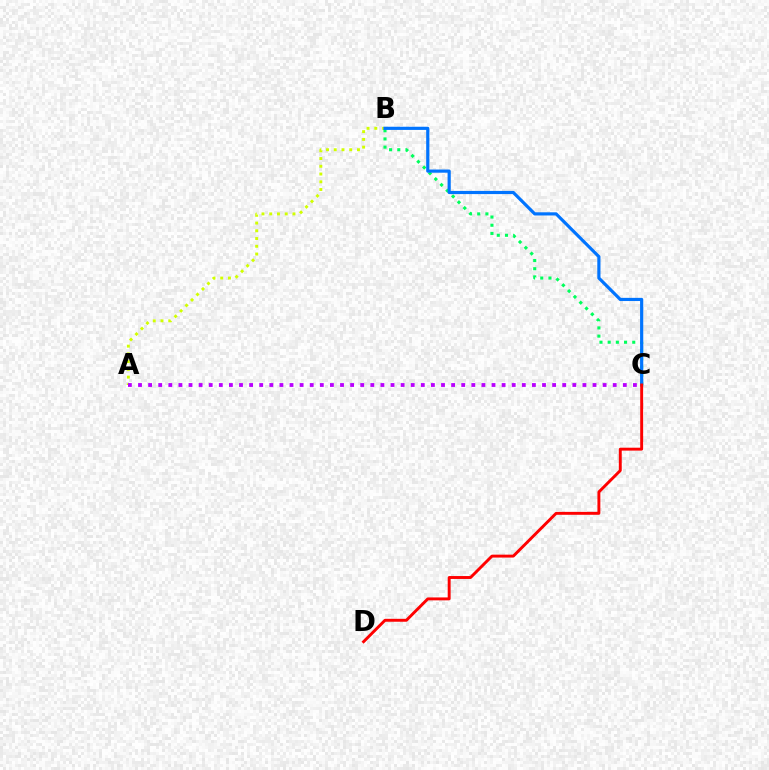{('A', 'B'): [{'color': '#d1ff00', 'line_style': 'dotted', 'thickness': 2.1}], ('B', 'C'): [{'color': '#00ff5c', 'line_style': 'dotted', 'thickness': 2.23}, {'color': '#0074ff', 'line_style': 'solid', 'thickness': 2.28}], ('C', 'D'): [{'color': '#ff0000', 'line_style': 'solid', 'thickness': 2.1}], ('A', 'C'): [{'color': '#b900ff', 'line_style': 'dotted', 'thickness': 2.74}]}